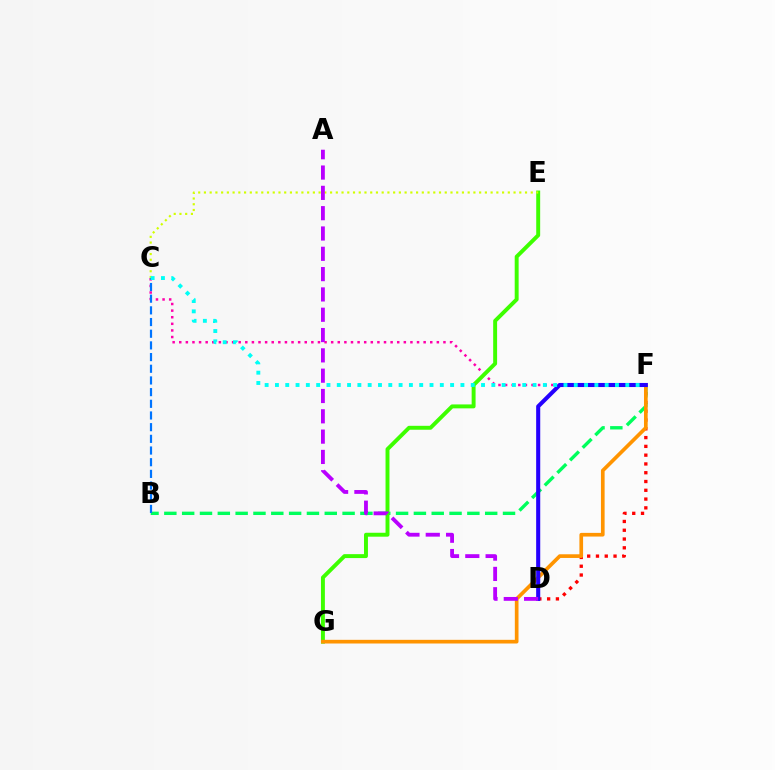{('D', 'F'): [{'color': '#ff0000', 'line_style': 'dotted', 'thickness': 2.39}, {'color': '#2500ff', 'line_style': 'solid', 'thickness': 2.93}], ('B', 'F'): [{'color': '#00ff5c', 'line_style': 'dashed', 'thickness': 2.42}], ('C', 'F'): [{'color': '#ff00ac', 'line_style': 'dotted', 'thickness': 1.79}, {'color': '#00fff6', 'line_style': 'dotted', 'thickness': 2.8}], ('B', 'C'): [{'color': '#0074ff', 'line_style': 'dashed', 'thickness': 1.59}], ('E', 'G'): [{'color': '#3dff00', 'line_style': 'solid', 'thickness': 2.83}], ('C', 'E'): [{'color': '#d1ff00', 'line_style': 'dotted', 'thickness': 1.56}], ('F', 'G'): [{'color': '#ff9400', 'line_style': 'solid', 'thickness': 2.65}], ('A', 'D'): [{'color': '#b900ff', 'line_style': 'dashed', 'thickness': 2.76}]}